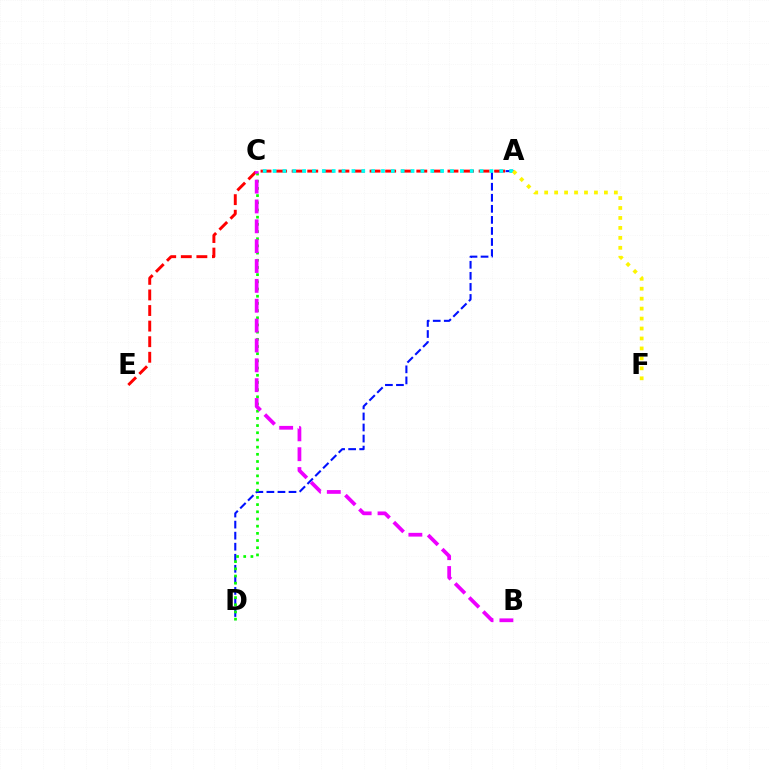{('A', 'D'): [{'color': '#0010ff', 'line_style': 'dashed', 'thickness': 1.5}], ('A', 'E'): [{'color': '#ff0000', 'line_style': 'dashed', 'thickness': 2.12}], ('A', 'C'): [{'color': '#00fff6', 'line_style': 'dotted', 'thickness': 2.68}], ('C', 'D'): [{'color': '#08ff00', 'line_style': 'dotted', 'thickness': 1.95}], ('B', 'C'): [{'color': '#ee00ff', 'line_style': 'dashed', 'thickness': 2.7}], ('A', 'F'): [{'color': '#fcf500', 'line_style': 'dotted', 'thickness': 2.7}]}